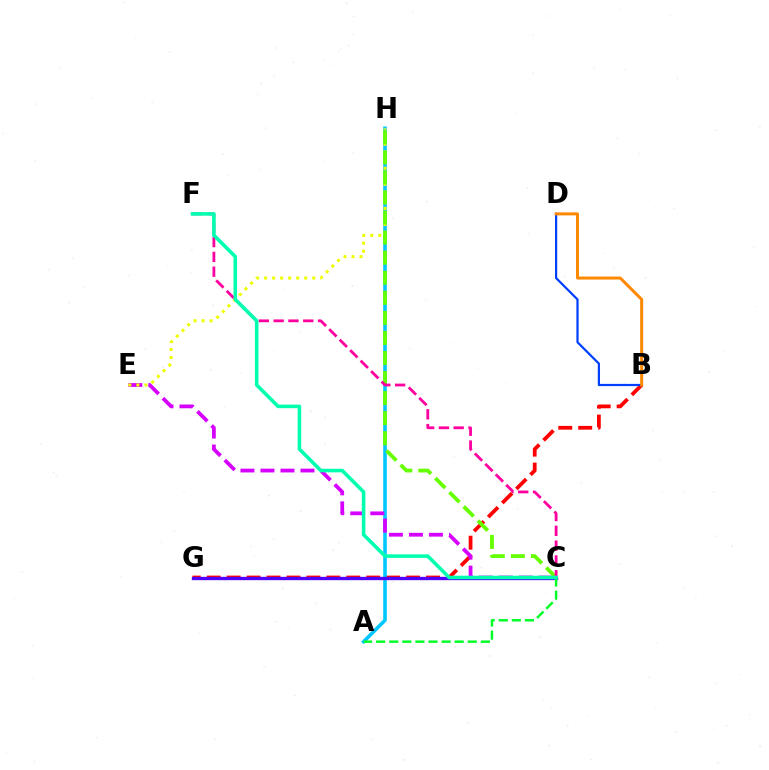{('B', 'G'): [{'color': '#ff0000', 'line_style': 'dashed', 'thickness': 2.71}], ('A', 'H'): [{'color': '#00c7ff', 'line_style': 'solid', 'thickness': 2.58}], ('B', 'D'): [{'color': '#003fff', 'line_style': 'solid', 'thickness': 1.6}, {'color': '#ff8800', 'line_style': 'solid', 'thickness': 2.14}], ('C', 'E'): [{'color': '#d600ff', 'line_style': 'dashed', 'thickness': 2.72}], ('E', 'H'): [{'color': '#eeff00', 'line_style': 'dotted', 'thickness': 2.18}], ('C', 'G'): [{'color': '#4f00ff', 'line_style': 'solid', 'thickness': 2.4}], ('A', 'C'): [{'color': '#00ff27', 'line_style': 'dashed', 'thickness': 1.78}], ('C', 'H'): [{'color': '#66ff00', 'line_style': 'dashed', 'thickness': 2.73}], ('C', 'F'): [{'color': '#ff00a0', 'line_style': 'dashed', 'thickness': 2.01}, {'color': '#00ffaf', 'line_style': 'solid', 'thickness': 2.57}]}